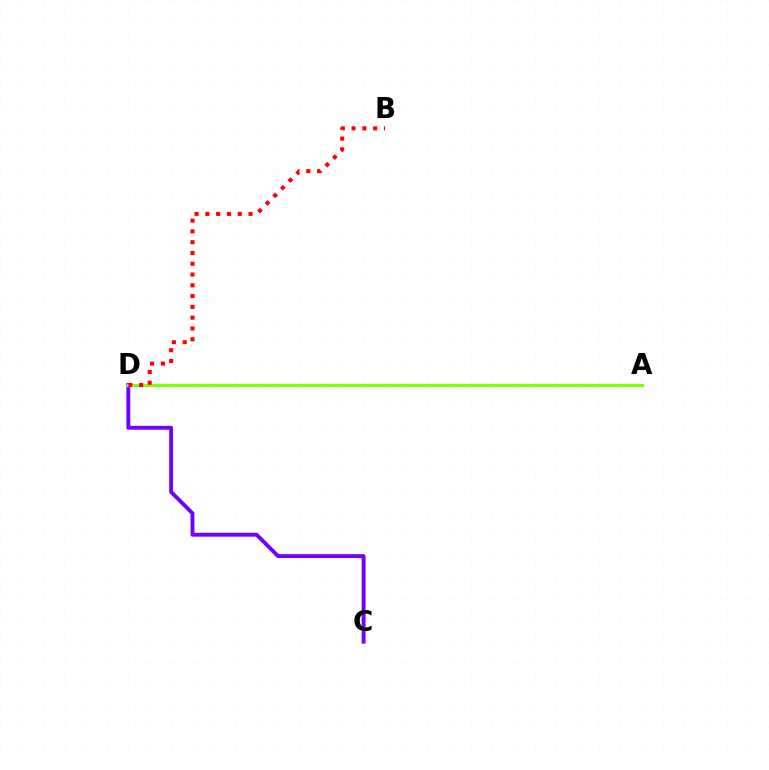{('C', 'D'): [{'color': '#7200ff', 'line_style': 'solid', 'thickness': 2.8}], ('A', 'D'): [{'color': '#00fff6', 'line_style': 'solid', 'thickness': 2.29}, {'color': '#84ff00', 'line_style': 'solid', 'thickness': 2.12}], ('B', 'D'): [{'color': '#ff0000', 'line_style': 'dotted', 'thickness': 2.93}]}